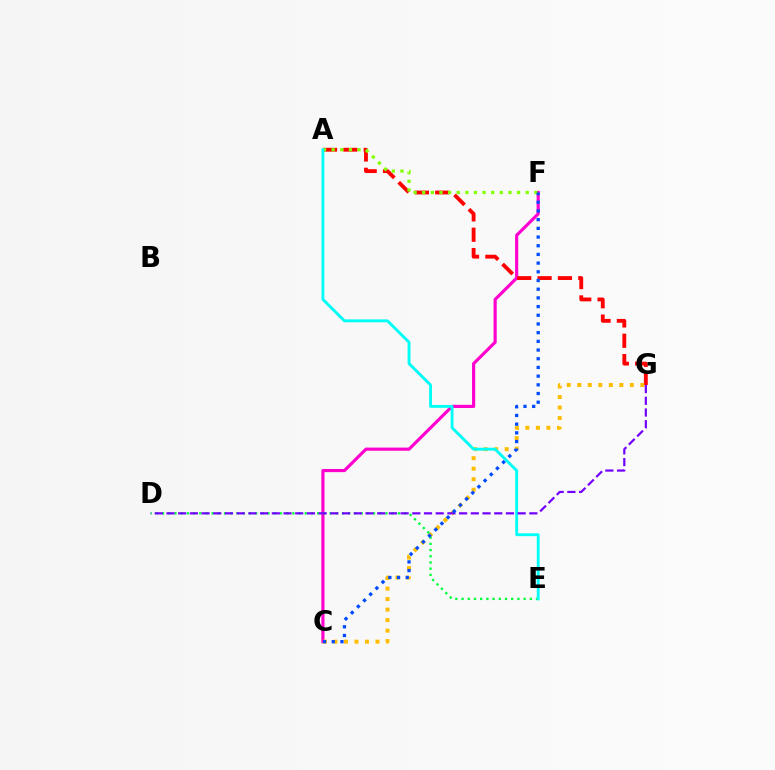{('C', 'F'): [{'color': '#ff00cf', 'line_style': 'solid', 'thickness': 2.28}, {'color': '#004bff', 'line_style': 'dotted', 'thickness': 2.36}], ('A', 'G'): [{'color': '#ff0000', 'line_style': 'dashed', 'thickness': 2.76}], ('C', 'G'): [{'color': '#ffbd00', 'line_style': 'dotted', 'thickness': 2.86}], ('A', 'F'): [{'color': '#84ff00', 'line_style': 'dotted', 'thickness': 2.34}], ('D', 'E'): [{'color': '#00ff39', 'line_style': 'dotted', 'thickness': 1.69}], ('A', 'E'): [{'color': '#00fff6', 'line_style': 'solid', 'thickness': 2.06}], ('D', 'G'): [{'color': '#7200ff', 'line_style': 'dashed', 'thickness': 1.59}]}